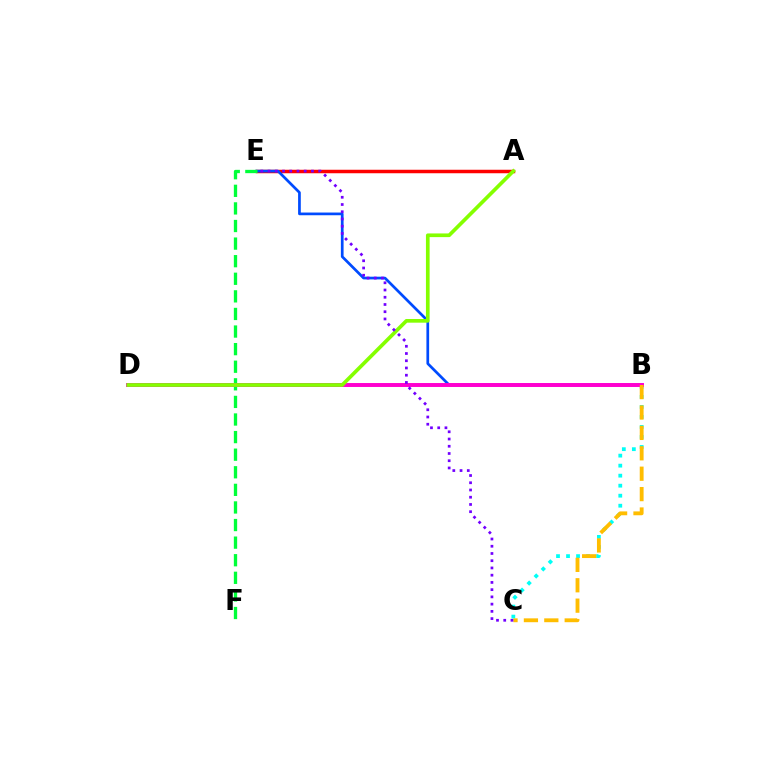{('B', 'C'): [{'color': '#00fff6', 'line_style': 'dotted', 'thickness': 2.72}, {'color': '#ffbd00', 'line_style': 'dashed', 'thickness': 2.77}], ('A', 'E'): [{'color': '#ff0000', 'line_style': 'solid', 'thickness': 2.51}], ('B', 'E'): [{'color': '#004bff', 'line_style': 'solid', 'thickness': 1.95}], ('E', 'F'): [{'color': '#00ff39', 'line_style': 'dashed', 'thickness': 2.39}], ('B', 'D'): [{'color': '#ff00cf', 'line_style': 'solid', 'thickness': 2.84}], ('A', 'D'): [{'color': '#84ff00', 'line_style': 'solid', 'thickness': 2.65}], ('C', 'E'): [{'color': '#7200ff', 'line_style': 'dotted', 'thickness': 1.97}]}